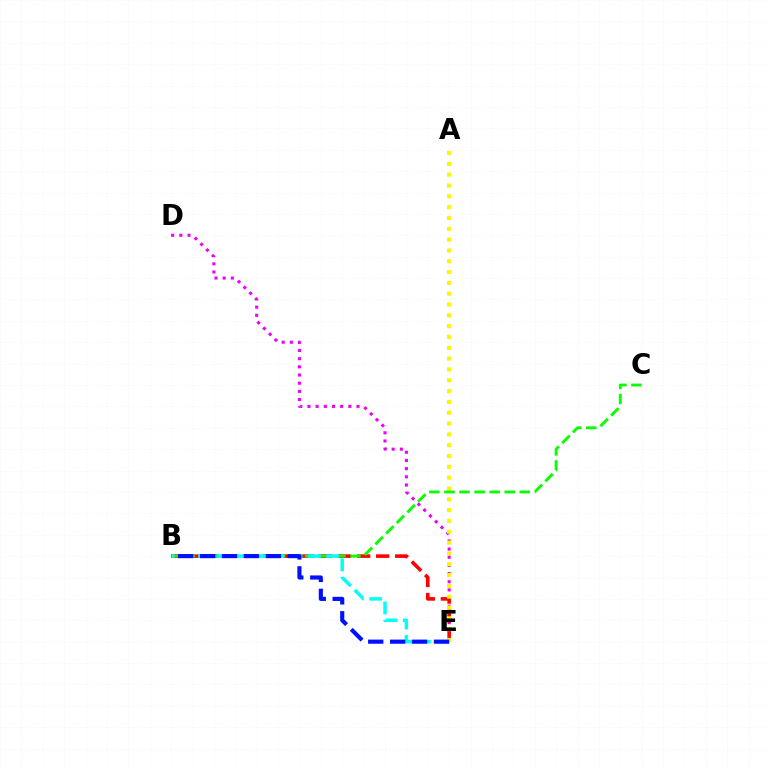{('D', 'E'): [{'color': '#ee00ff', 'line_style': 'dotted', 'thickness': 2.22}], ('B', 'E'): [{'color': '#ff0000', 'line_style': 'dashed', 'thickness': 2.58}, {'color': '#00fff6', 'line_style': 'dashed', 'thickness': 2.49}, {'color': '#0010ff', 'line_style': 'dashed', 'thickness': 2.98}], ('A', 'E'): [{'color': '#fcf500', 'line_style': 'dotted', 'thickness': 2.94}], ('B', 'C'): [{'color': '#08ff00', 'line_style': 'dashed', 'thickness': 2.05}]}